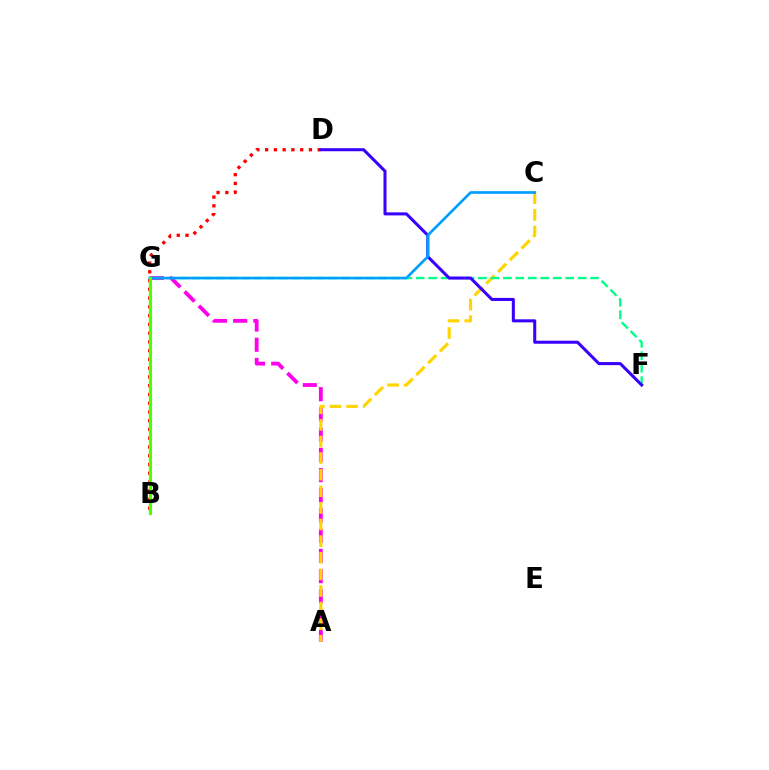{('A', 'G'): [{'color': '#ff00ed', 'line_style': 'dashed', 'thickness': 2.75}], ('A', 'C'): [{'color': '#ffd500', 'line_style': 'dashed', 'thickness': 2.26}], ('F', 'G'): [{'color': '#00ff86', 'line_style': 'dashed', 'thickness': 1.69}], ('B', 'D'): [{'color': '#ff0000', 'line_style': 'dotted', 'thickness': 2.38}], ('D', 'F'): [{'color': '#3700ff', 'line_style': 'solid', 'thickness': 2.19}], ('C', 'G'): [{'color': '#009eff', 'line_style': 'solid', 'thickness': 1.92}], ('B', 'G'): [{'color': '#4fff00', 'line_style': 'solid', 'thickness': 2.28}]}